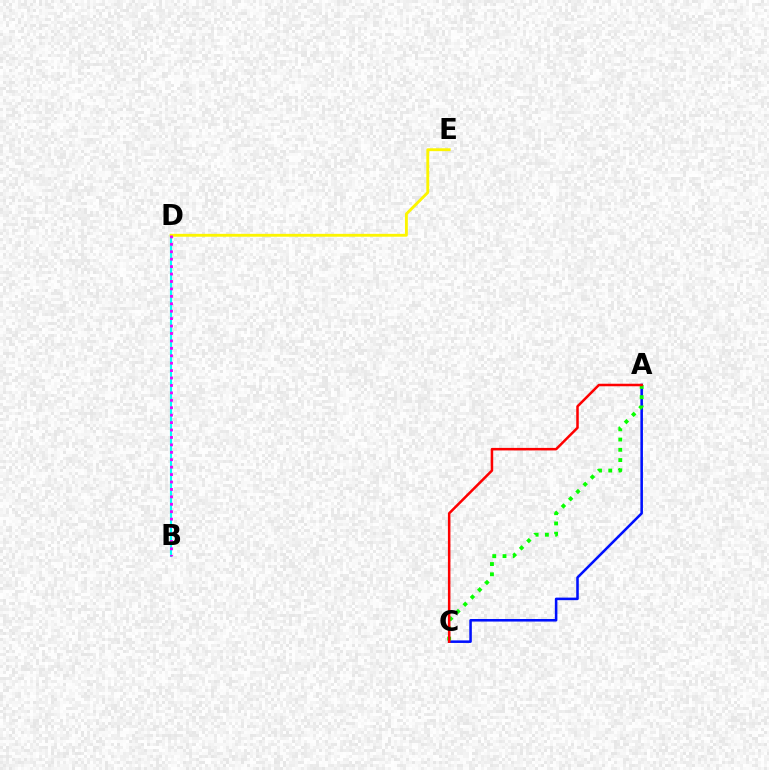{('B', 'D'): [{'color': '#00fff6', 'line_style': 'solid', 'thickness': 1.53}, {'color': '#ee00ff', 'line_style': 'dotted', 'thickness': 2.02}], ('D', 'E'): [{'color': '#fcf500', 'line_style': 'solid', 'thickness': 2.06}], ('A', 'C'): [{'color': '#0010ff', 'line_style': 'solid', 'thickness': 1.84}, {'color': '#08ff00', 'line_style': 'dotted', 'thickness': 2.78}, {'color': '#ff0000', 'line_style': 'solid', 'thickness': 1.82}]}